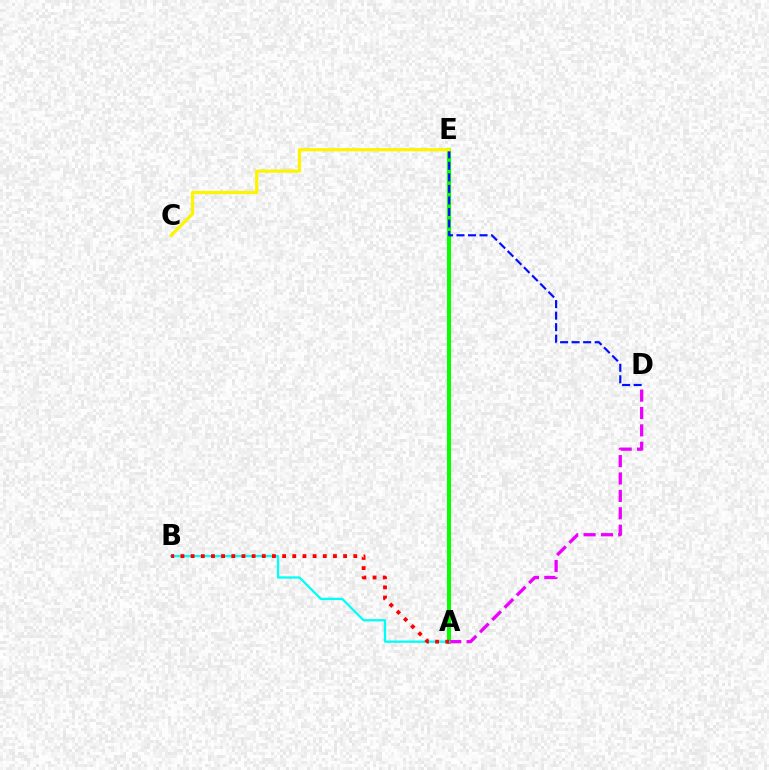{('A', 'E'): [{'color': '#08ff00', 'line_style': 'solid', 'thickness': 2.92}], ('A', 'D'): [{'color': '#ee00ff', 'line_style': 'dashed', 'thickness': 2.36}], ('D', 'E'): [{'color': '#0010ff', 'line_style': 'dashed', 'thickness': 1.57}], ('C', 'E'): [{'color': '#fcf500', 'line_style': 'solid', 'thickness': 2.32}], ('A', 'B'): [{'color': '#00fff6', 'line_style': 'solid', 'thickness': 1.66}, {'color': '#ff0000', 'line_style': 'dotted', 'thickness': 2.76}]}